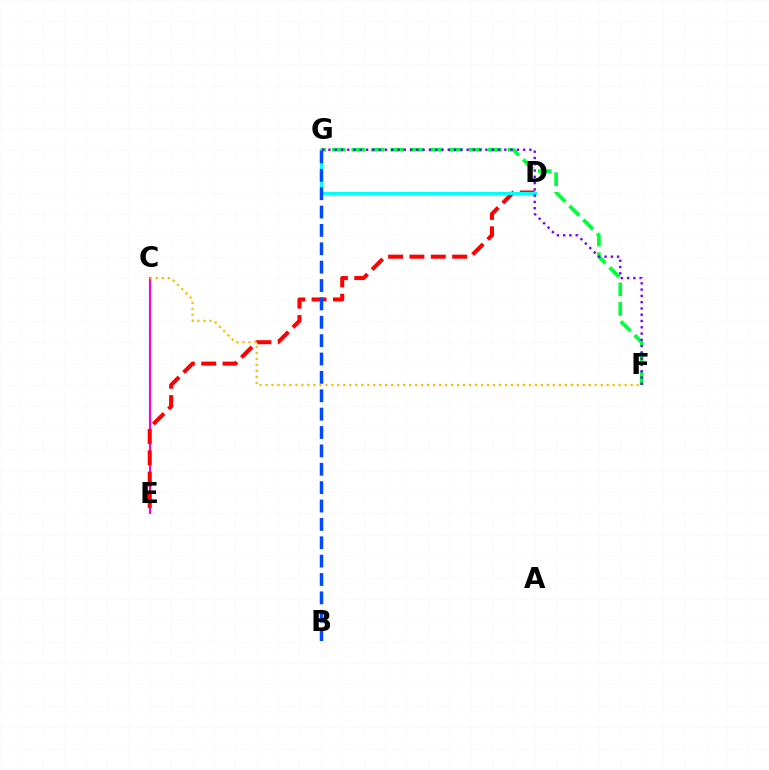{('C', 'E'): [{'color': '#ff00cf', 'line_style': 'solid', 'thickness': 1.53}], ('F', 'G'): [{'color': '#00ff39', 'line_style': 'dashed', 'thickness': 2.65}, {'color': '#7200ff', 'line_style': 'dotted', 'thickness': 1.71}], ('D', 'E'): [{'color': '#ff0000', 'line_style': 'dashed', 'thickness': 2.9}], ('D', 'G'): [{'color': '#84ff00', 'line_style': 'solid', 'thickness': 1.98}, {'color': '#00fff6', 'line_style': 'solid', 'thickness': 2.23}], ('B', 'G'): [{'color': '#004bff', 'line_style': 'dashed', 'thickness': 2.5}], ('C', 'F'): [{'color': '#ffbd00', 'line_style': 'dotted', 'thickness': 1.63}]}